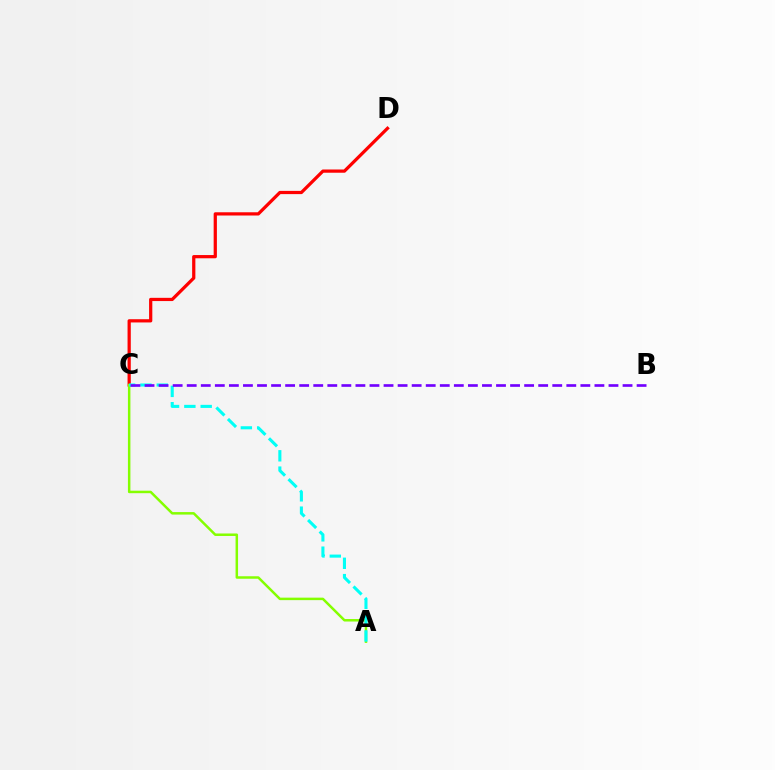{('C', 'D'): [{'color': '#ff0000', 'line_style': 'solid', 'thickness': 2.33}], ('A', 'C'): [{'color': '#84ff00', 'line_style': 'solid', 'thickness': 1.79}, {'color': '#00fff6', 'line_style': 'dashed', 'thickness': 2.22}], ('B', 'C'): [{'color': '#7200ff', 'line_style': 'dashed', 'thickness': 1.91}]}